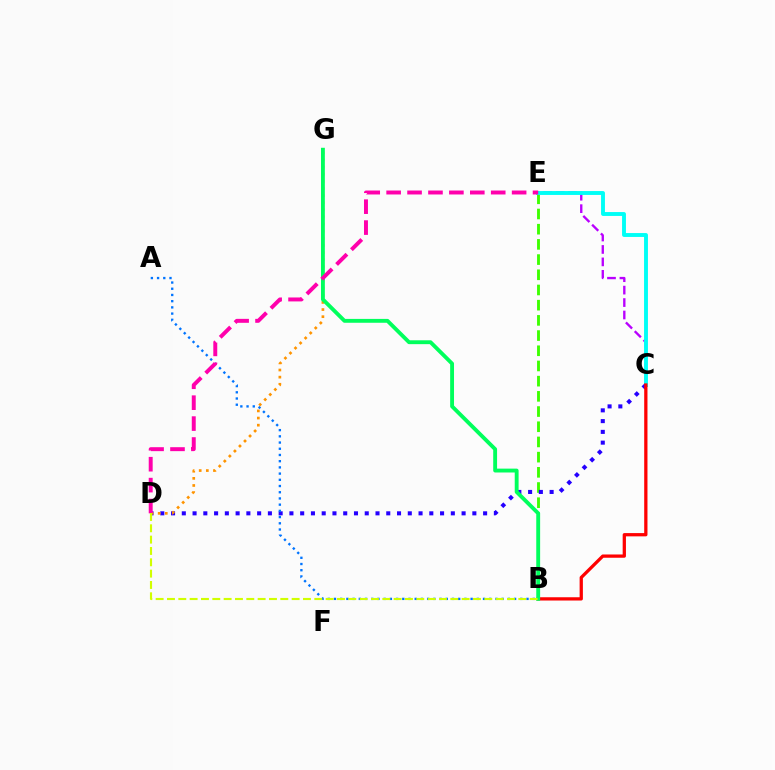{('C', 'E'): [{'color': '#b900ff', 'line_style': 'dashed', 'thickness': 1.69}, {'color': '#00fff6', 'line_style': 'solid', 'thickness': 2.8}], ('B', 'E'): [{'color': '#3dff00', 'line_style': 'dashed', 'thickness': 2.06}], ('C', 'D'): [{'color': '#2500ff', 'line_style': 'dotted', 'thickness': 2.92}], ('B', 'C'): [{'color': '#ff0000', 'line_style': 'solid', 'thickness': 2.35}], ('A', 'B'): [{'color': '#0074ff', 'line_style': 'dotted', 'thickness': 1.69}], ('D', 'G'): [{'color': '#ff9400', 'line_style': 'dotted', 'thickness': 1.94}], ('B', 'G'): [{'color': '#00ff5c', 'line_style': 'solid', 'thickness': 2.78}], ('D', 'E'): [{'color': '#ff00ac', 'line_style': 'dashed', 'thickness': 2.84}], ('B', 'D'): [{'color': '#d1ff00', 'line_style': 'dashed', 'thickness': 1.54}]}